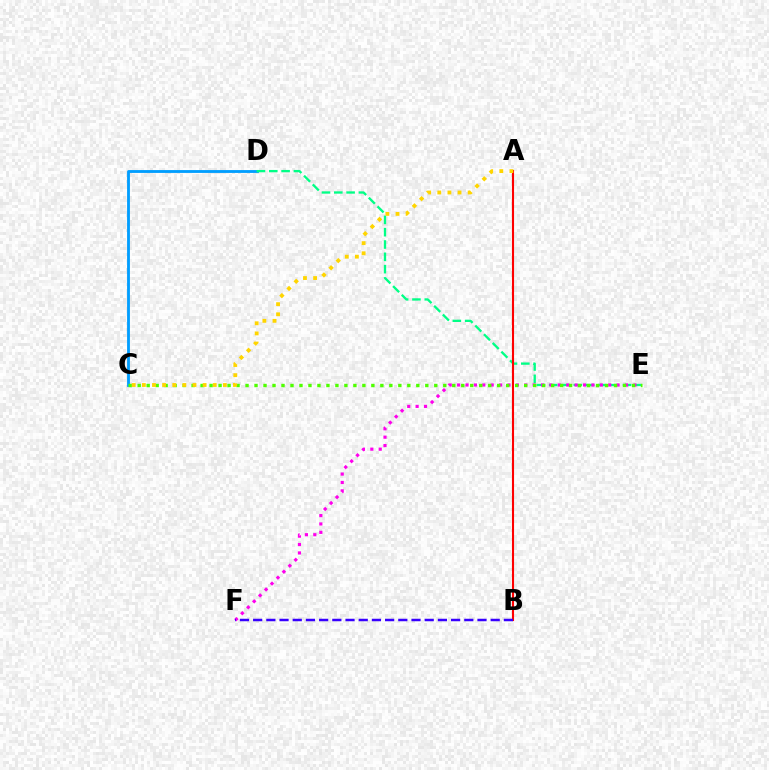{('C', 'D'): [{'color': '#009eff', 'line_style': 'solid', 'thickness': 2.04}], ('D', 'E'): [{'color': '#00ff86', 'line_style': 'dashed', 'thickness': 1.67}], ('A', 'B'): [{'color': '#ff0000', 'line_style': 'solid', 'thickness': 1.51}], ('E', 'F'): [{'color': '#ff00ed', 'line_style': 'dotted', 'thickness': 2.28}], ('C', 'E'): [{'color': '#4fff00', 'line_style': 'dotted', 'thickness': 2.44}], ('A', 'C'): [{'color': '#ffd500', 'line_style': 'dotted', 'thickness': 2.75}], ('B', 'F'): [{'color': '#3700ff', 'line_style': 'dashed', 'thickness': 1.79}]}